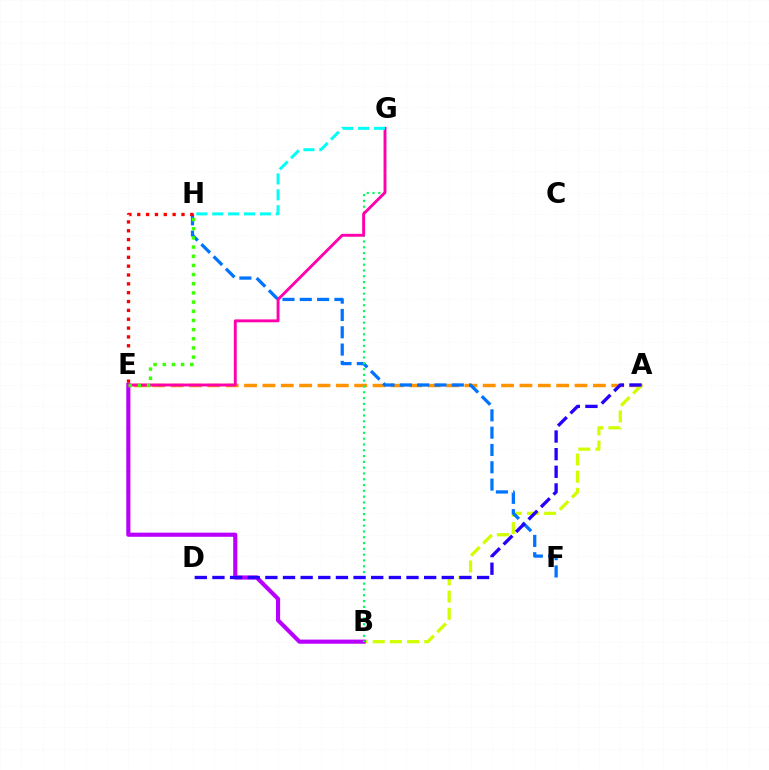{('A', 'E'): [{'color': '#ff9400', 'line_style': 'dashed', 'thickness': 2.49}], ('A', 'B'): [{'color': '#d1ff00', 'line_style': 'dashed', 'thickness': 2.33}], ('F', 'H'): [{'color': '#0074ff', 'line_style': 'dashed', 'thickness': 2.35}], ('E', 'H'): [{'color': '#ff0000', 'line_style': 'dotted', 'thickness': 2.4}, {'color': '#3dff00', 'line_style': 'dotted', 'thickness': 2.49}], ('B', 'E'): [{'color': '#b900ff', 'line_style': 'solid', 'thickness': 2.97}], ('B', 'G'): [{'color': '#00ff5c', 'line_style': 'dotted', 'thickness': 1.58}], ('E', 'G'): [{'color': '#ff00ac', 'line_style': 'solid', 'thickness': 2.08}], ('G', 'H'): [{'color': '#00fff6', 'line_style': 'dashed', 'thickness': 2.16}], ('A', 'D'): [{'color': '#2500ff', 'line_style': 'dashed', 'thickness': 2.4}]}